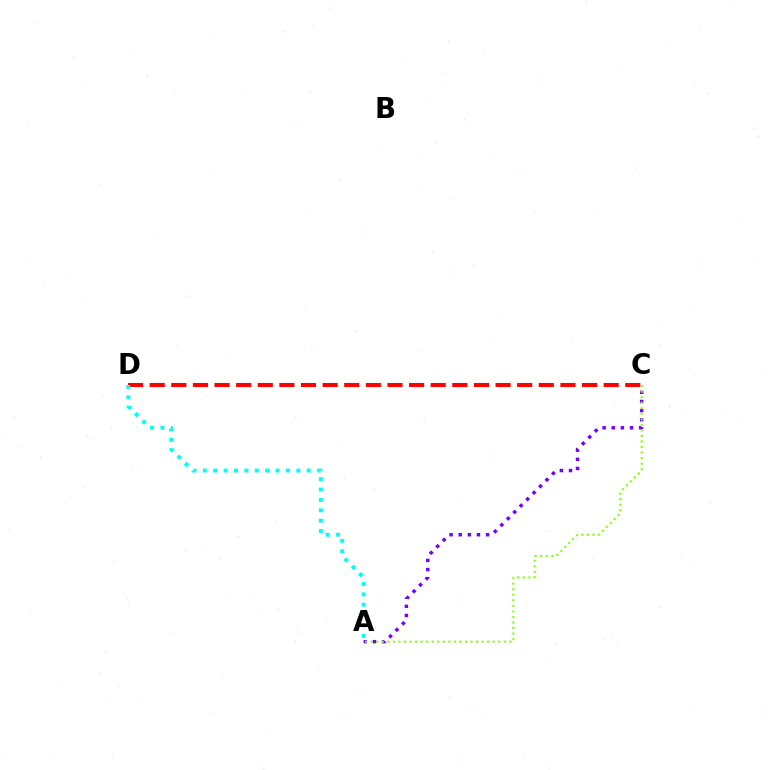{('C', 'D'): [{'color': '#ff0000', 'line_style': 'dashed', 'thickness': 2.94}], ('A', 'C'): [{'color': '#7200ff', 'line_style': 'dotted', 'thickness': 2.48}, {'color': '#84ff00', 'line_style': 'dotted', 'thickness': 1.51}], ('A', 'D'): [{'color': '#00fff6', 'line_style': 'dotted', 'thickness': 2.82}]}